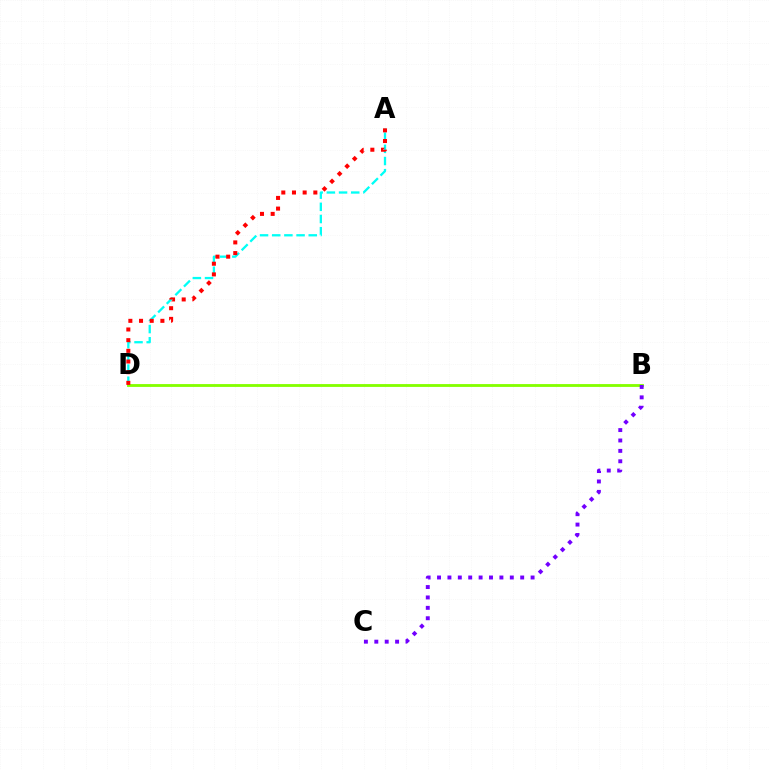{('A', 'D'): [{'color': '#00fff6', 'line_style': 'dashed', 'thickness': 1.65}, {'color': '#ff0000', 'line_style': 'dotted', 'thickness': 2.9}], ('B', 'D'): [{'color': '#84ff00', 'line_style': 'solid', 'thickness': 2.04}], ('B', 'C'): [{'color': '#7200ff', 'line_style': 'dotted', 'thickness': 2.82}]}